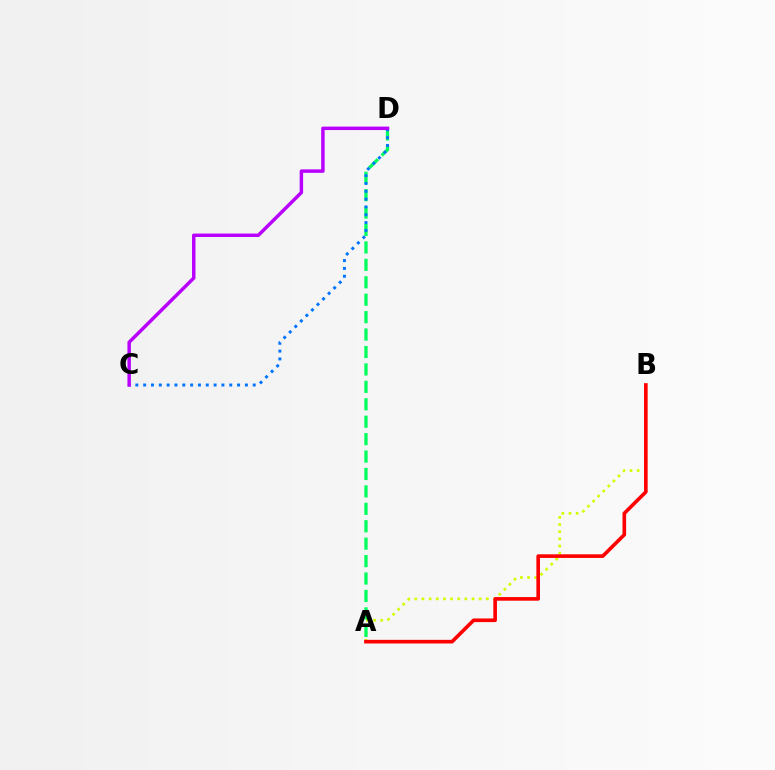{('A', 'B'): [{'color': '#d1ff00', 'line_style': 'dotted', 'thickness': 1.94}, {'color': '#ff0000', 'line_style': 'solid', 'thickness': 2.61}], ('A', 'D'): [{'color': '#00ff5c', 'line_style': 'dashed', 'thickness': 2.37}], ('C', 'D'): [{'color': '#0074ff', 'line_style': 'dotted', 'thickness': 2.13}, {'color': '#b900ff', 'line_style': 'solid', 'thickness': 2.49}]}